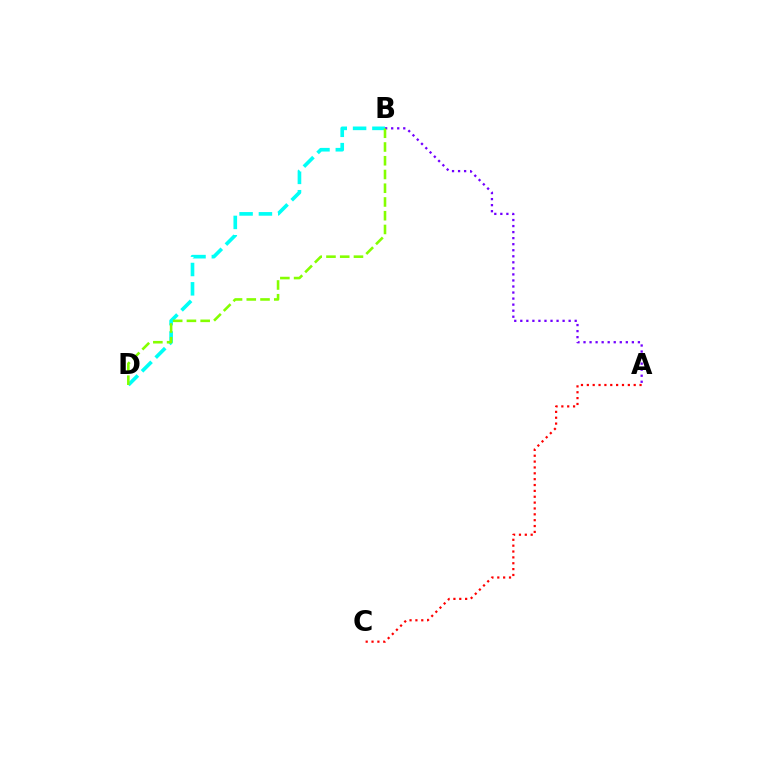{('A', 'B'): [{'color': '#7200ff', 'line_style': 'dotted', 'thickness': 1.64}], ('A', 'C'): [{'color': '#ff0000', 'line_style': 'dotted', 'thickness': 1.59}], ('B', 'D'): [{'color': '#00fff6', 'line_style': 'dashed', 'thickness': 2.63}, {'color': '#84ff00', 'line_style': 'dashed', 'thickness': 1.87}]}